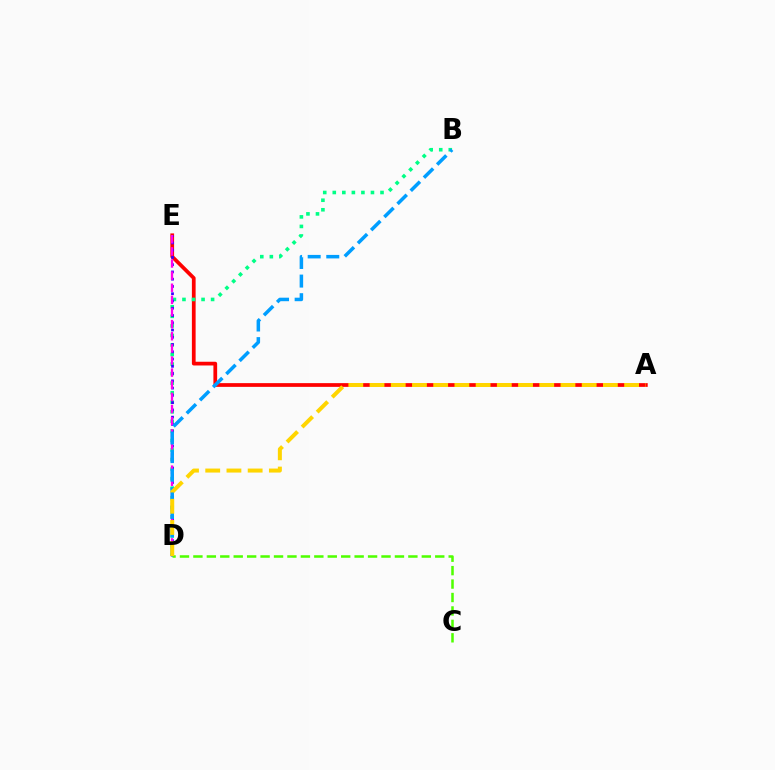{('A', 'E'): [{'color': '#ff0000', 'line_style': 'solid', 'thickness': 2.69}], ('B', 'D'): [{'color': '#00ff86', 'line_style': 'dotted', 'thickness': 2.59}, {'color': '#009eff', 'line_style': 'dashed', 'thickness': 2.53}], ('D', 'E'): [{'color': '#3700ff', 'line_style': 'dotted', 'thickness': 1.97}, {'color': '#ff00ed', 'line_style': 'dashed', 'thickness': 1.65}], ('C', 'D'): [{'color': '#4fff00', 'line_style': 'dashed', 'thickness': 1.83}], ('A', 'D'): [{'color': '#ffd500', 'line_style': 'dashed', 'thickness': 2.88}]}